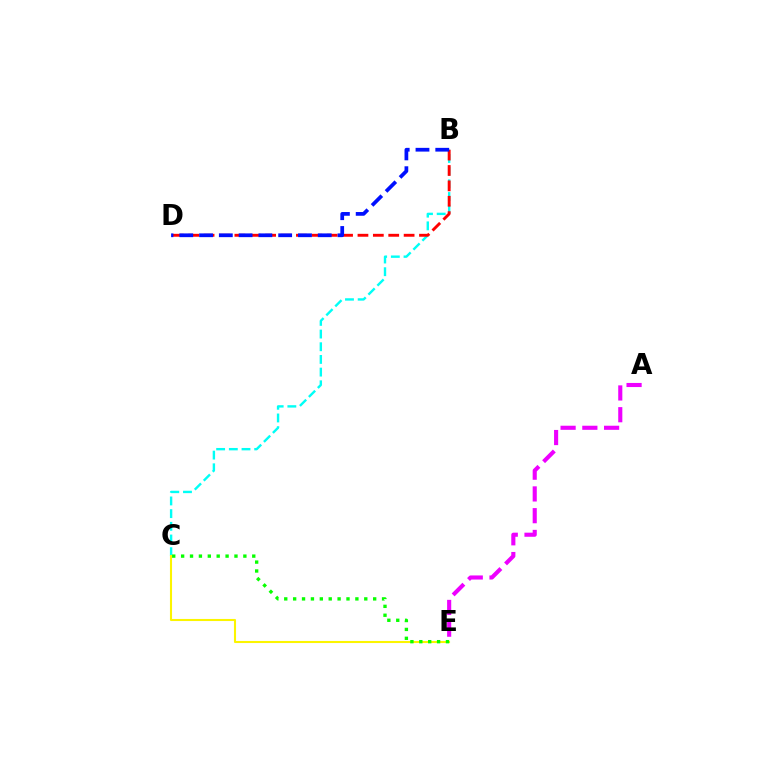{('B', 'C'): [{'color': '#00fff6', 'line_style': 'dashed', 'thickness': 1.72}], ('A', 'E'): [{'color': '#ee00ff', 'line_style': 'dashed', 'thickness': 2.95}], ('C', 'E'): [{'color': '#fcf500', 'line_style': 'solid', 'thickness': 1.5}, {'color': '#08ff00', 'line_style': 'dotted', 'thickness': 2.42}], ('B', 'D'): [{'color': '#ff0000', 'line_style': 'dashed', 'thickness': 2.09}, {'color': '#0010ff', 'line_style': 'dashed', 'thickness': 2.69}]}